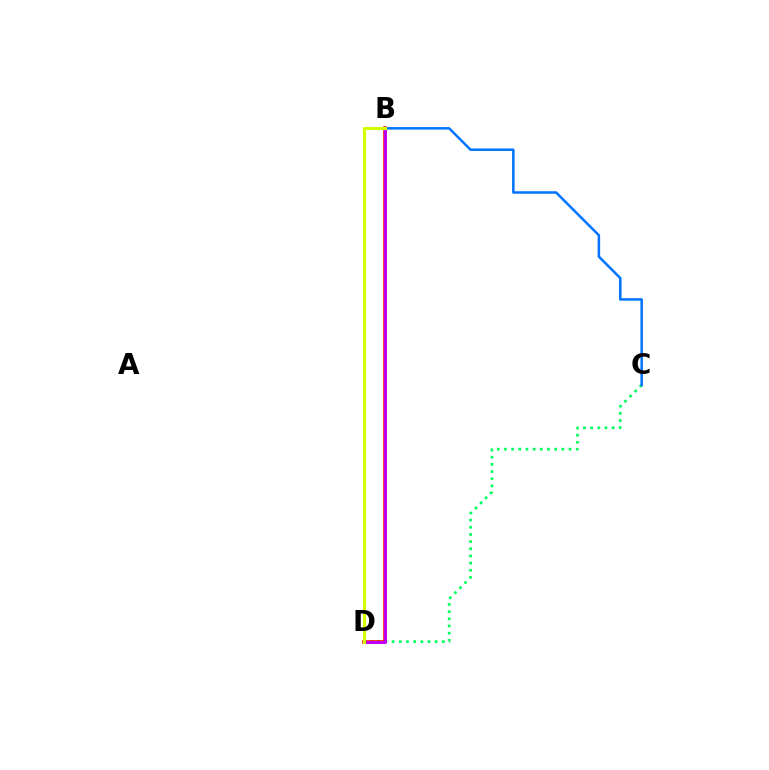{('C', 'D'): [{'color': '#00ff5c', 'line_style': 'dotted', 'thickness': 1.95}], ('B', 'C'): [{'color': '#0074ff', 'line_style': 'solid', 'thickness': 1.81}], ('B', 'D'): [{'color': '#ff0000', 'line_style': 'solid', 'thickness': 2.53}, {'color': '#b900ff', 'line_style': 'solid', 'thickness': 2.03}, {'color': '#d1ff00', 'line_style': 'solid', 'thickness': 2.22}]}